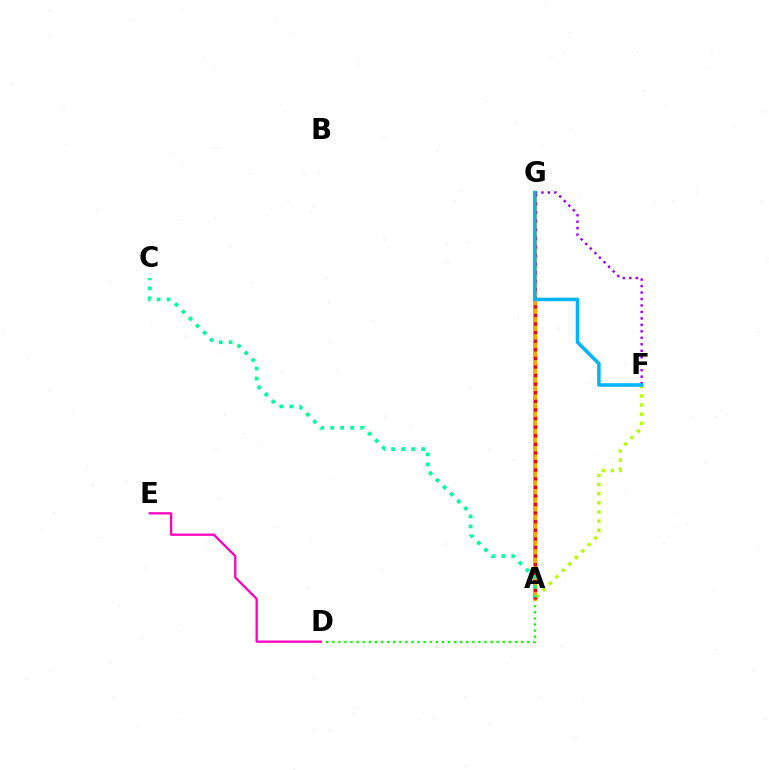{('A', 'G'): [{'color': '#0010ff', 'line_style': 'dotted', 'thickness': 2.42}, {'color': '#ffa500', 'line_style': 'solid', 'thickness': 2.86}, {'color': '#ff0000', 'line_style': 'dotted', 'thickness': 2.34}], ('A', 'D'): [{'color': '#08ff00', 'line_style': 'dotted', 'thickness': 1.65}], ('D', 'E'): [{'color': '#ff00bd', 'line_style': 'solid', 'thickness': 1.65}], ('A', 'F'): [{'color': '#b3ff00', 'line_style': 'dotted', 'thickness': 2.48}], ('A', 'C'): [{'color': '#00ff9d', 'line_style': 'dotted', 'thickness': 2.71}], ('F', 'G'): [{'color': '#9b00ff', 'line_style': 'dotted', 'thickness': 1.76}, {'color': '#00b5ff', 'line_style': 'solid', 'thickness': 2.55}]}